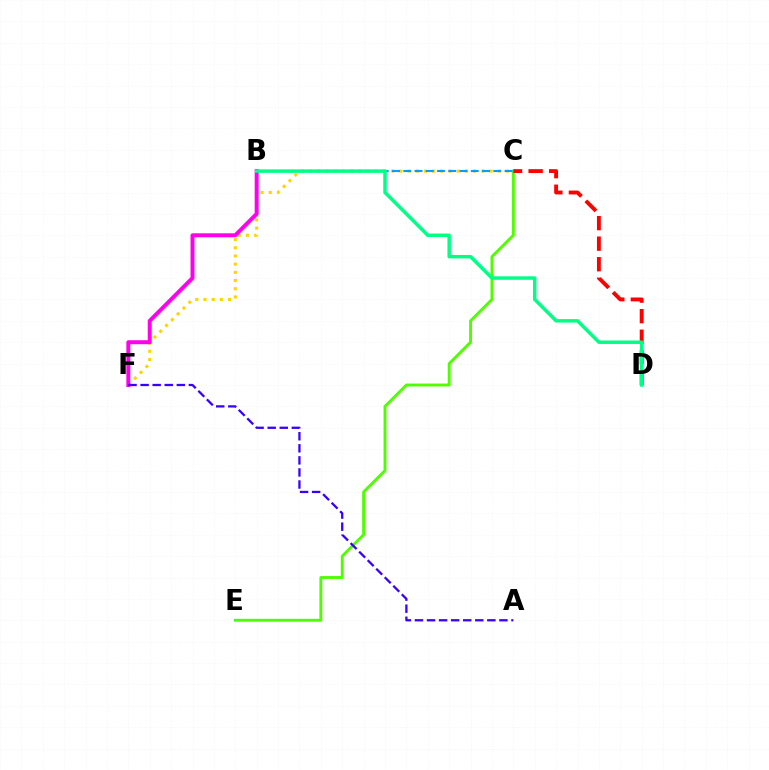{('C', 'E'): [{'color': '#4fff00', 'line_style': 'solid', 'thickness': 2.08}], ('C', 'D'): [{'color': '#ff0000', 'line_style': 'dashed', 'thickness': 2.79}], ('C', 'F'): [{'color': '#ffd500', 'line_style': 'dotted', 'thickness': 2.23}], ('B', 'C'): [{'color': '#009eff', 'line_style': 'dashed', 'thickness': 1.53}], ('B', 'F'): [{'color': '#ff00ed', 'line_style': 'solid', 'thickness': 2.86}], ('A', 'F'): [{'color': '#3700ff', 'line_style': 'dashed', 'thickness': 1.64}], ('B', 'D'): [{'color': '#00ff86', 'line_style': 'solid', 'thickness': 2.49}]}